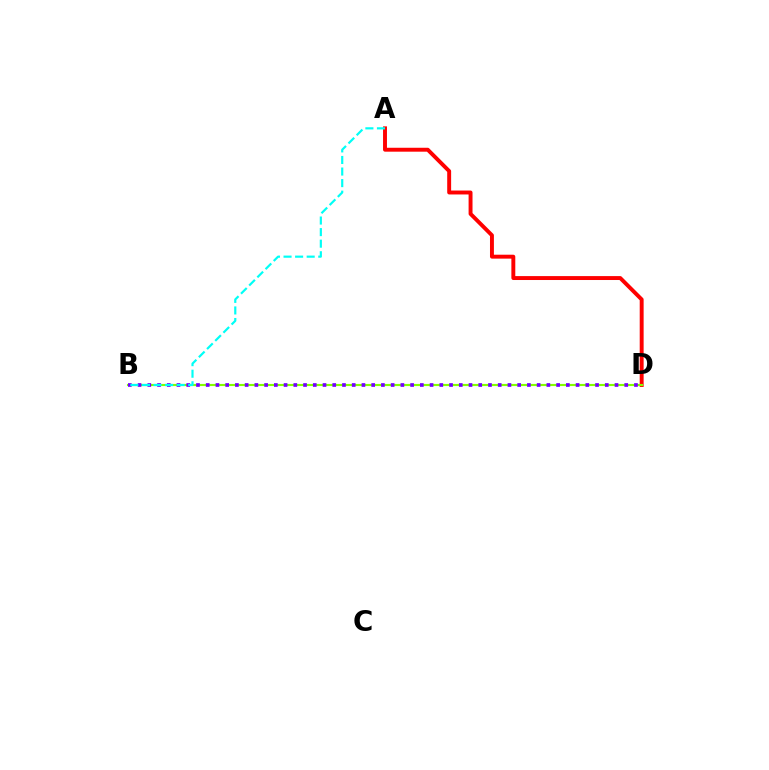{('A', 'D'): [{'color': '#ff0000', 'line_style': 'solid', 'thickness': 2.82}], ('B', 'D'): [{'color': '#84ff00', 'line_style': 'solid', 'thickness': 1.54}, {'color': '#7200ff', 'line_style': 'dotted', 'thickness': 2.64}], ('A', 'B'): [{'color': '#00fff6', 'line_style': 'dashed', 'thickness': 1.57}]}